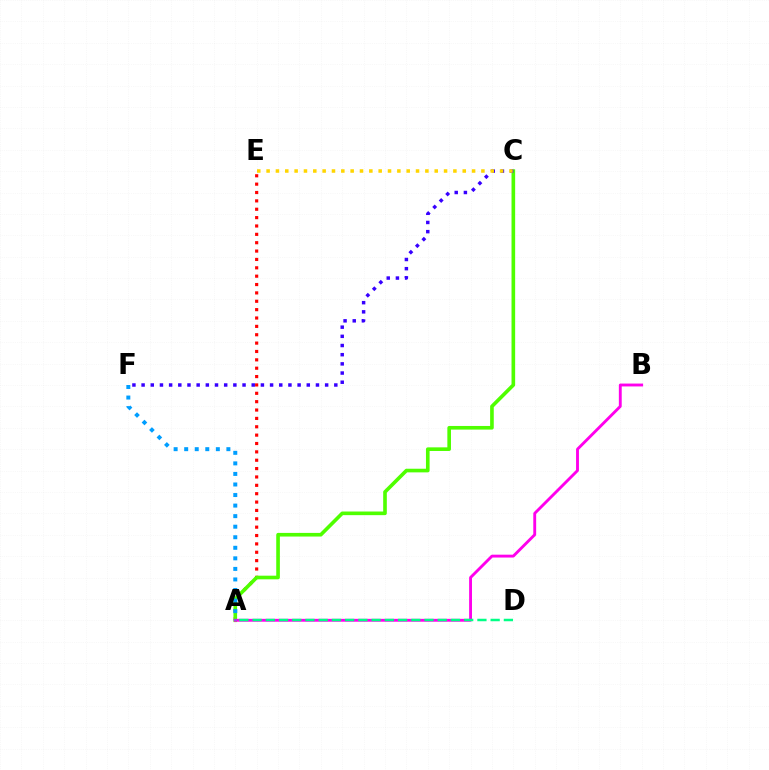{('A', 'E'): [{'color': '#ff0000', 'line_style': 'dotted', 'thickness': 2.27}], ('A', 'C'): [{'color': '#4fff00', 'line_style': 'solid', 'thickness': 2.62}], ('A', 'B'): [{'color': '#ff00ed', 'line_style': 'solid', 'thickness': 2.07}], ('A', 'F'): [{'color': '#009eff', 'line_style': 'dotted', 'thickness': 2.87}], ('C', 'F'): [{'color': '#3700ff', 'line_style': 'dotted', 'thickness': 2.49}], ('A', 'D'): [{'color': '#00ff86', 'line_style': 'dashed', 'thickness': 1.8}], ('C', 'E'): [{'color': '#ffd500', 'line_style': 'dotted', 'thickness': 2.54}]}